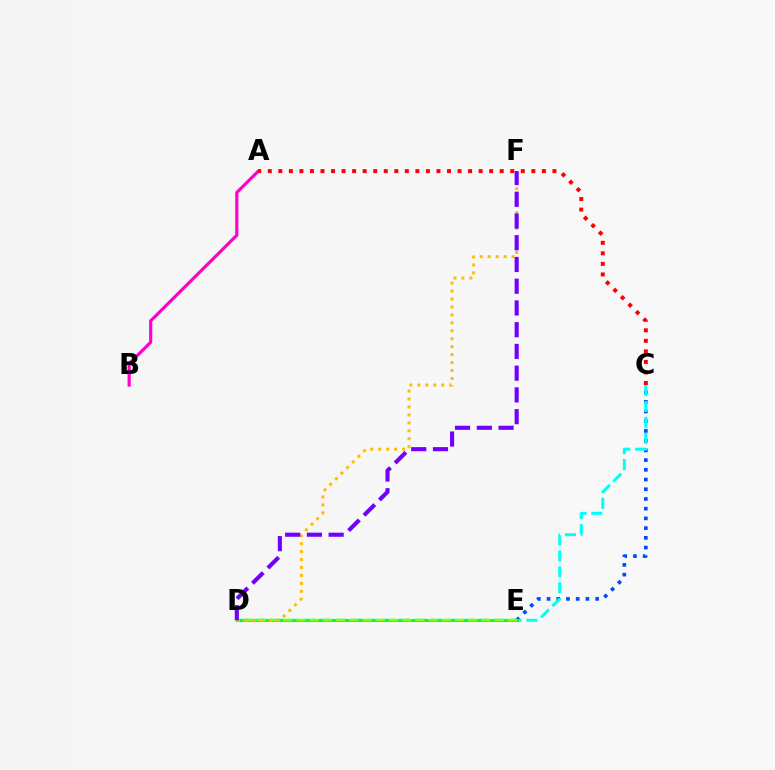{('A', 'B'): [{'color': '#ff00cf', 'line_style': 'solid', 'thickness': 2.28}], ('C', 'E'): [{'color': '#004bff', 'line_style': 'dotted', 'thickness': 2.64}], ('C', 'D'): [{'color': '#00fff6', 'line_style': 'dashed', 'thickness': 2.16}], ('A', 'C'): [{'color': '#ff0000', 'line_style': 'dotted', 'thickness': 2.86}], ('D', 'E'): [{'color': '#00ff39', 'line_style': 'solid', 'thickness': 2.2}, {'color': '#84ff00', 'line_style': 'dashed', 'thickness': 1.8}], ('D', 'F'): [{'color': '#ffbd00', 'line_style': 'dotted', 'thickness': 2.16}, {'color': '#7200ff', 'line_style': 'dashed', 'thickness': 2.95}]}